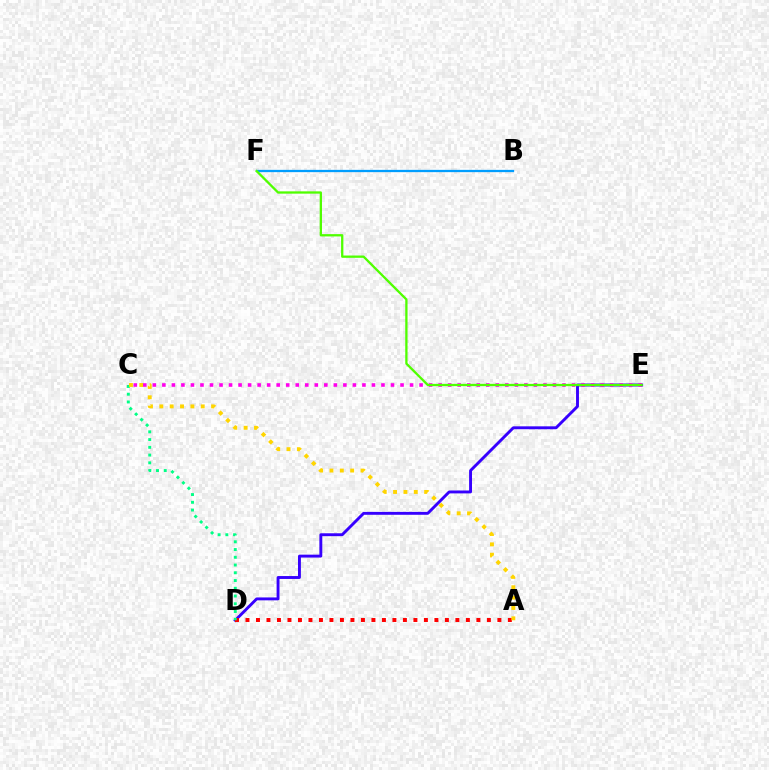{('D', 'E'): [{'color': '#3700ff', 'line_style': 'solid', 'thickness': 2.09}], ('A', 'D'): [{'color': '#ff0000', 'line_style': 'dotted', 'thickness': 2.85}], ('C', 'D'): [{'color': '#00ff86', 'line_style': 'dotted', 'thickness': 2.11}], ('A', 'C'): [{'color': '#ffd500', 'line_style': 'dotted', 'thickness': 2.81}], ('C', 'E'): [{'color': '#ff00ed', 'line_style': 'dotted', 'thickness': 2.59}], ('B', 'F'): [{'color': '#009eff', 'line_style': 'solid', 'thickness': 1.65}], ('E', 'F'): [{'color': '#4fff00', 'line_style': 'solid', 'thickness': 1.65}]}